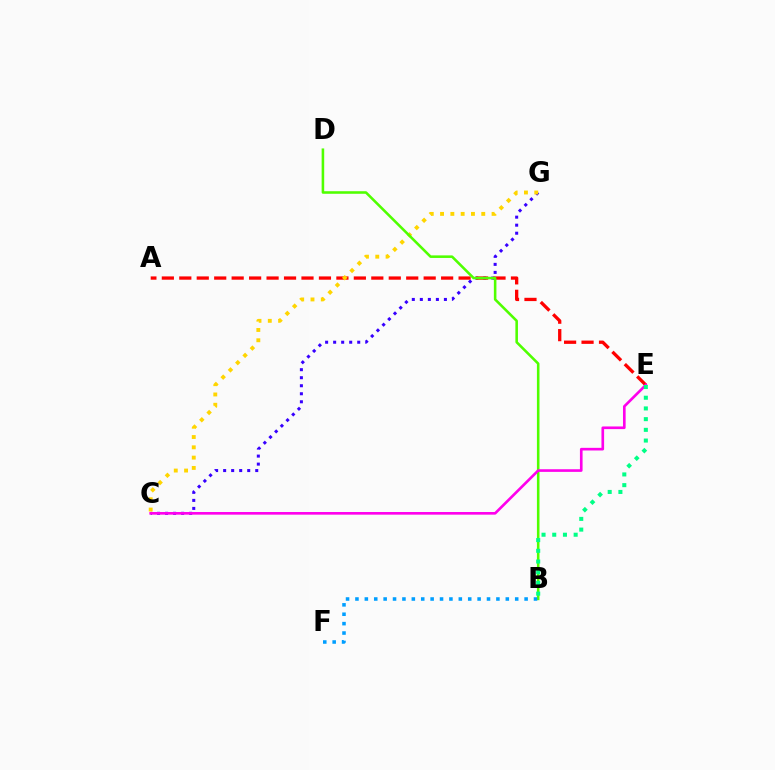{('C', 'G'): [{'color': '#3700ff', 'line_style': 'dotted', 'thickness': 2.18}, {'color': '#ffd500', 'line_style': 'dotted', 'thickness': 2.8}], ('A', 'E'): [{'color': '#ff0000', 'line_style': 'dashed', 'thickness': 2.37}], ('B', 'D'): [{'color': '#4fff00', 'line_style': 'solid', 'thickness': 1.85}], ('B', 'F'): [{'color': '#009eff', 'line_style': 'dotted', 'thickness': 2.55}], ('C', 'E'): [{'color': '#ff00ed', 'line_style': 'solid', 'thickness': 1.9}], ('B', 'E'): [{'color': '#00ff86', 'line_style': 'dotted', 'thickness': 2.91}]}